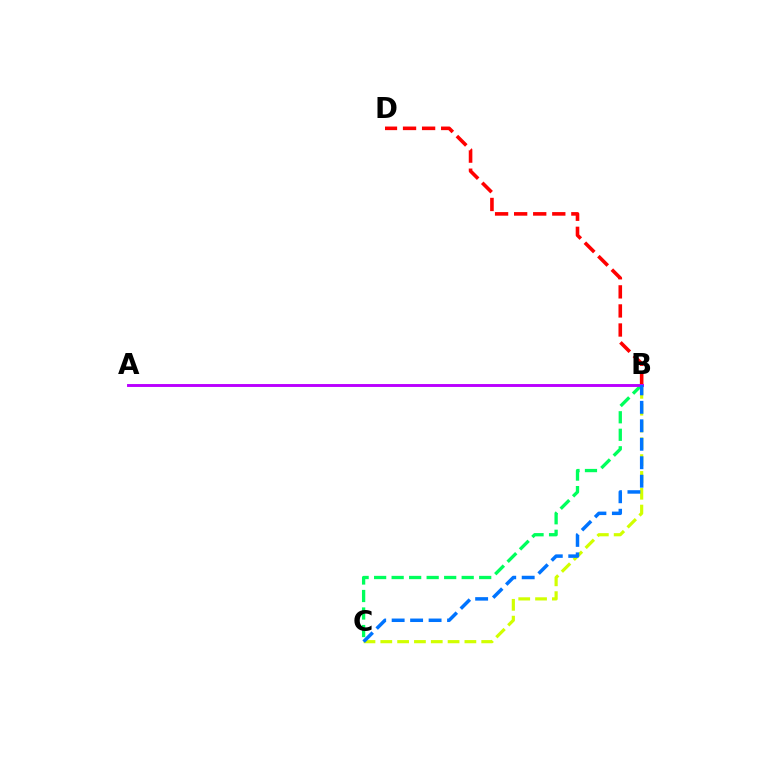{('B', 'C'): [{'color': '#d1ff00', 'line_style': 'dashed', 'thickness': 2.28}, {'color': '#00ff5c', 'line_style': 'dashed', 'thickness': 2.38}, {'color': '#0074ff', 'line_style': 'dashed', 'thickness': 2.51}], ('B', 'D'): [{'color': '#ff0000', 'line_style': 'dashed', 'thickness': 2.59}], ('A', 'B'): [{'color': '#b900ff', 'line_style': 'solid', 'thickness': 2.09}]}